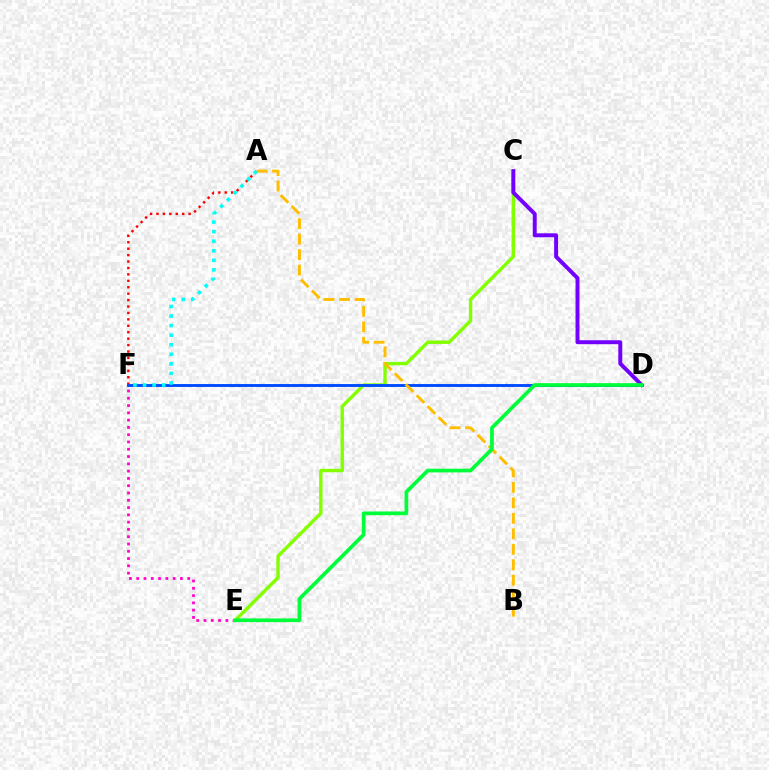{('E', 'F'): [{'color': '#ff00cf', 'line_style': 'dotted', 'thickness': 1.98}], ('A', 'F'): [{'color': '#ff0000', 'line_style': 'dotted', 'thickness': 1.75}, {'color': '#00fff6', 'line_style': 'dotted', 'thickness': 2.6}], ('C', 'E'): [{'color': '#84ff00', 'line_style': 'solid', 'thickness': 2.46}], ('C', 'D'): [{'color': '#7200ff', 'line_style': 'solid', 'thickness': 2.84}], ('D', 'F'): [{'color': '#004bff', 'line_style': 'solid', 'thickness': 2.08}], ('A', 'B'): [{'color': '#ffbd00', 'line_style': 'dashed', 'thickness': 2.1}], ('D', 'E'): [{'color': '#00ff39', 'line_style': 'solid', 'thickness': 2.67}]}